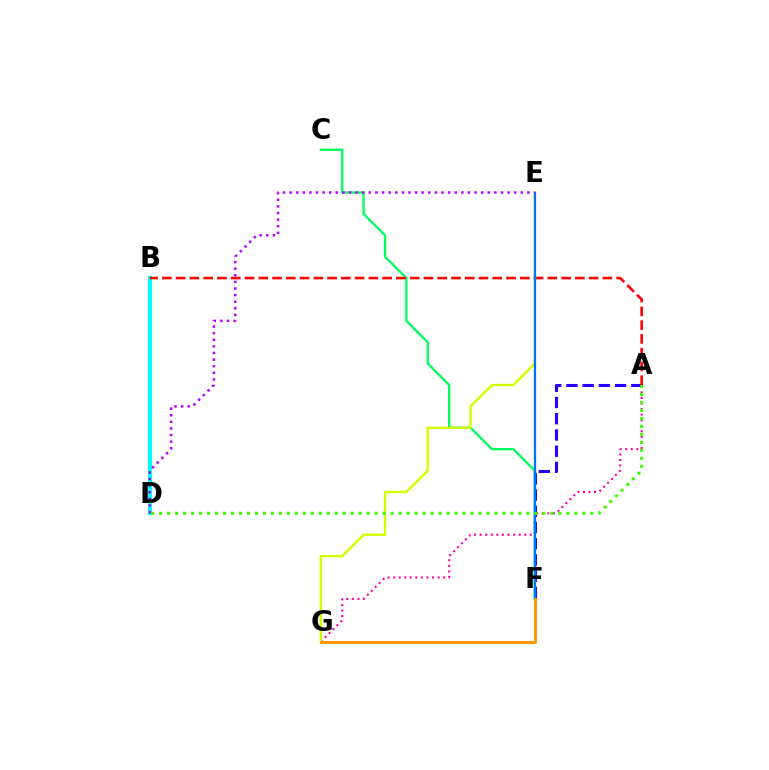{('C', 'F'): [{'color': '#00ff5c', 'line_style': 'solid', 'thickness': 1.68}], ('A', 'G'): [{'color': '#ff00ac', 'line_style': 'dotted', 'thickness': 1.51}], ('E', 'G'): [{'color': '#d1ff00', 'line_style': 'solid', 'thickness': 1.72}], ('B', 'D'): [{'color': '#00fff6', 'line_style': 'solid', 'thickness': 2.98}], ('A', 'F'): [{'color': '#2500ff', 'line_style': 'dashed', 'thickness': 2.2}], ('A', 'B'): [{'color': '#ff0000', 'line_style': 'dashed', 'thickness': 1.87}], ('E', 'F'): [{'color': '#0074ff', 'line_style': 'solid', 'thickness': 1.65}], ('A', 'D'): [{'color': '#3dff00', 'line_style': 'dotted', 'thickness': 2.17}], ('D', 'E'): [{'color': '#b900ff', 'line_style': 'dotted', 'thickness': 1.8}], ('F', 'G'): [{'color': '#ff9400', 'line_style': 'solid', 'thickness': 2.11}]}